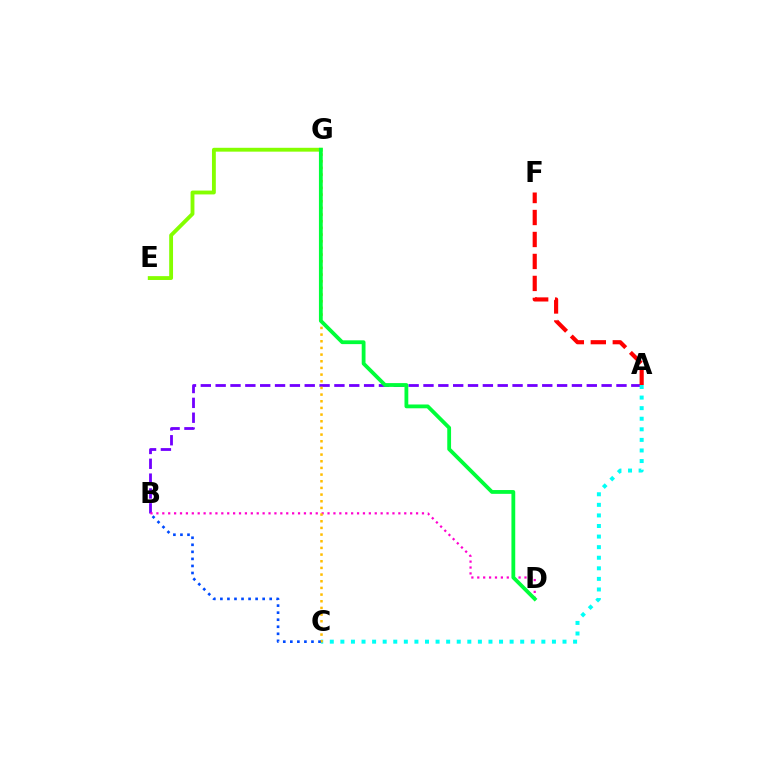{('A', 'B'): [{'color': '#7200ff', 'line_style': 'dashed', 'thickness': 2.02}], ('B', 'D'): [{'color': '#ff00cf', 'line_style': 'dotted', 'thickness': 1.6}], ('E', 'G'): [{'color': '#84ff00', 'line_style': 'solid', 'thickness': 2.77}], ('A', 'F'): [{'color': '#ff0000', 'line_style': 'dashed', 'thickness': 2.99}], ('A', 'C'): [{'color': '#00fff6', 'line_style': 'dotted', 'thickness': 2.87}], ('C', 'G'): [{'color': '#ffbd00', 'line_style': 'dotted', 'thickness': 1.81}], ('B', 'C'): [{'color': '#004bff', 'line_style': 'dotted', 'thickness': 1.91}], ('D', 'G'): [{'color': '#00ff39', 'line_style': 'solid', 'thickness': 2.74}]}